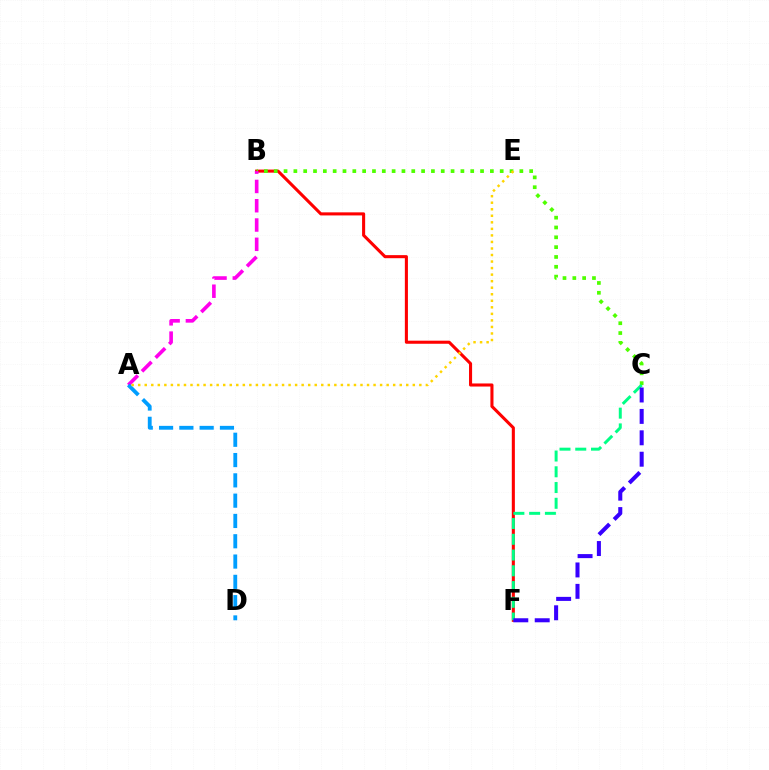{('B', 'F'): [{'color': '#ff0000', 'line_style': 'solid', 'thickness': 2.22}], ('B', 'C'): [{'color': '#4fff00', 'line_style': 'dotted', 'thickness': 2.67}], ('A', 'B'): [{'color': '#ff00ed', 'line_style': 'dashed', 'thickness': 2.62}], ('C', 'F'): [{'color': '#00ff86', 'line_style': 'dashed', 'thickness': 2.14}, {'color': '#3700ff', 'line_style': 'dashed', 'thickness': 2.91}], ('A', 'D'): [{'color': '#009eff', 'line_style': 'dashed', 'thickness': 2.76}], ('A', 'E'): [{'color': '#ffd500', 'line_style': 'dotted', 'thickness': 1.78}]}